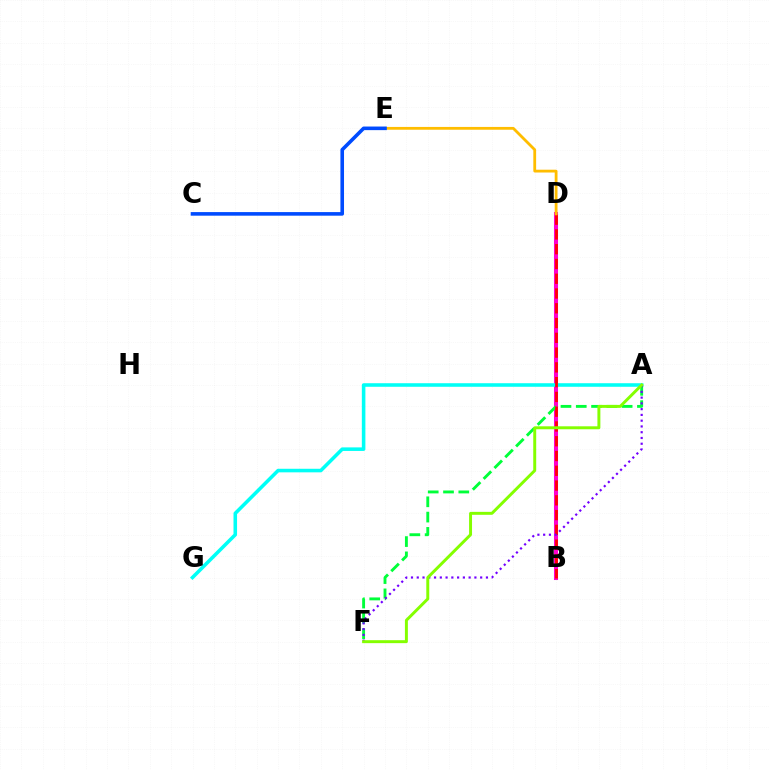{('B', 'D'): [{'color': '#ff00cf', 'line_style': 'solid', 'thickness': 2.91}, {'color': '#ff0000', 'line_style': 'dashed', 'thickness': 2.01}], ('A', 'G'): [{'color': '#00fff6', 'line_style': 'solid', 'thickness': 2.56}], ('A', 'F'): [{'color': '#00ff39', 'line_style': 'dashed', 'thickness': 2.08}, {'color': '#7200ff', 'line_style': 'dotted', 'thickness': 1.57}, {'color': '#84ff00', 'line_style': 'solid', 'thickness': 2.13}], ('D', 'E'): [{'color': '#ffbd00', 'line_style': 'solid', 'thickness': 2.02}], ('C', 'E'): [{'color': '#004bff', 'line_style': 'solid', 'thickness': 2.59}]}